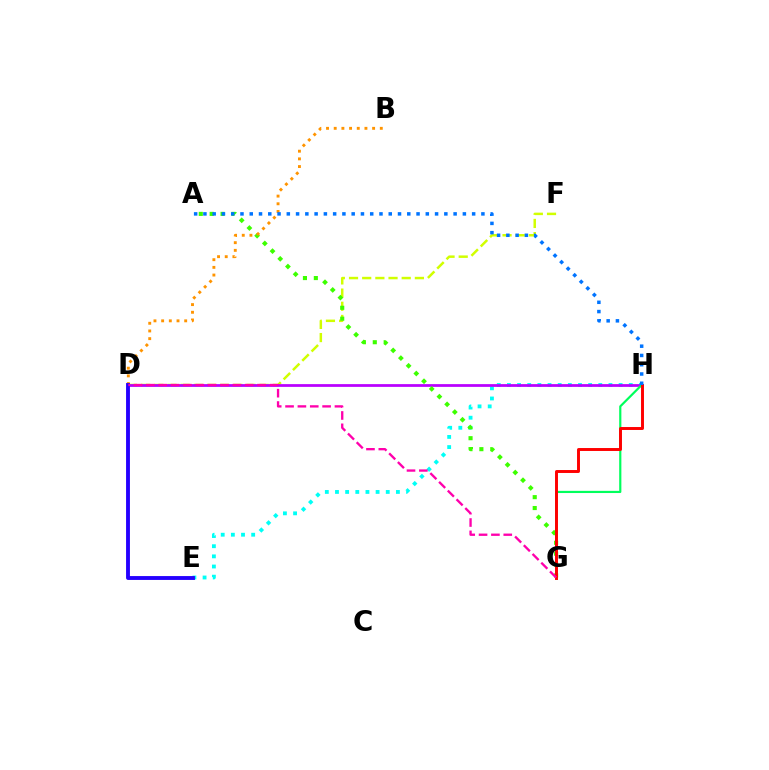{('E', 'H'): [{'color': '#00fff6', 'line_style': 'dotted', 'thickness': 2.76}], ('D', 'F'): [{'color': '#d1ff00', 'line_style': 'dashed', 'thickness': 1.79}], ('D', 'H'): [{'color': '#b900ff', 'line_style': 'solid', 'thickness': 1.99}], ('G', 'H'): [{'color': '#00ff5c', 'line_style': 'solid', 'thickness': 1.57}, {'color': '#ff0000', 'line_style': 'solid', 'thickness': 2.12}], ('A', 'G'): [{'color': '#3dff00', 'line_style': 'dotted', 'thickness': 2.96}], ('B', 'D'): [{'color': '#ff9400', 'line_style': 'dotted', 'thickness': 2.09}], ('D', 'E'): [{'color': '#2500ff', 'line_style': 'solid', 'thickness': 2.78}], ('A', 'H'): [{'color': '#0074ff', 'line_style': 'dotted', 'thickness': 2.52}], ('D', 'G'): [{'color': '#ff00ac', 'line_style': 'dashed', 'thickness': 1.68}]}